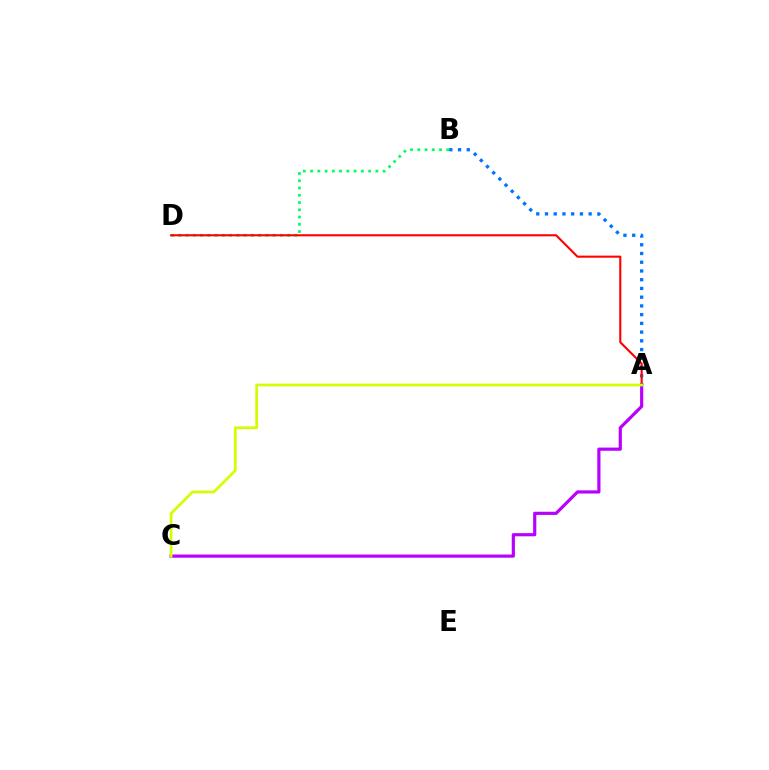{('A', 'C'): [{'color': '#b900ff', 'line_style': 'solid', 'thickness': 2.29}, {'color': '#d1ff00', 'line_style': 'solid', 'thickness': 1.98}], ('A', 'B'): [{'color': '#0074ff', 'line_style': 'dotted', 'thickness': 2.37}], ('B', 'D'): [{'color': '#00ff5c', 'line_style': 'dotted', 'thickness': 1.97}], ('A', 'D'): [{'color': '#ff0000', 'line_style': 'solid', 'thickness': 1.51}]}